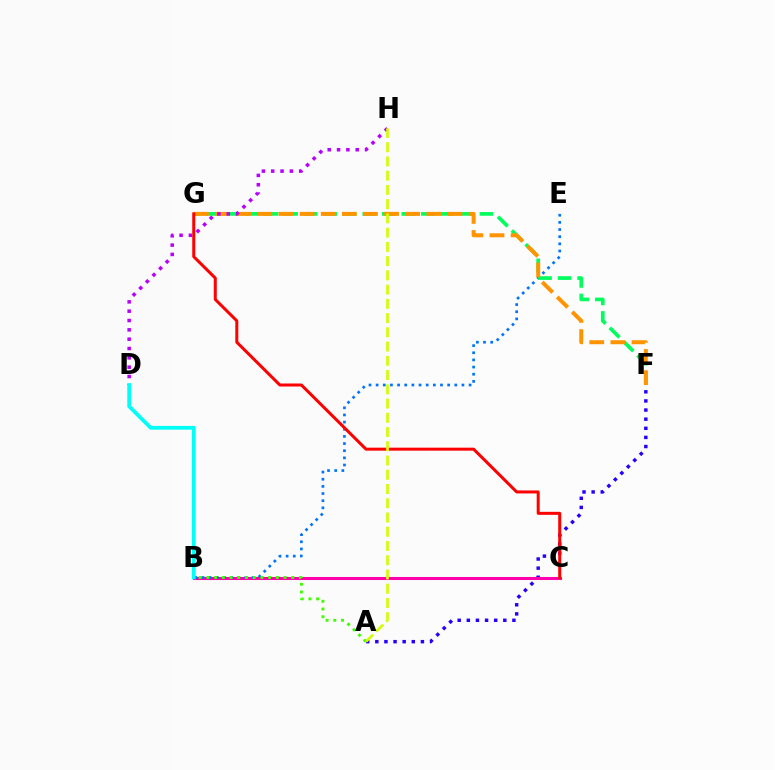{('A', 'F'): [{'color': '#2500ff', 'line_style': 'dotted', 'thickness': 2.48}], ('B', 'C'): [{'color': '#ff00ac', 'line_style': 'solid', 'thickness': 2.19}], ('B', 'E'): [{'color': '#0074ff', 'line_style': 'dotted', 'thickness': 1.94}], ('F', 'G'): [{'color': '#00ff5c', 'line_style': 'dashed', 'thickness': 2.65}, {'color': '#ff9400', 'line_style': 'dashed', 'thickness': 2.87}], ('D', 'H'): [{'color': '#b900ff', 'line_style': 'dotted', 'thickness': 2.54}], ('C', 'G'): [{'color': '#ff0000', 'line_style': 'solid', 'thickness': 2.16}], ('A', 'B'): [{'color': '#3dff00', 'line_style': 'dotted', 'thickness': 2.09}], ('A', 'H'): [{'color': '#d1ff00', 'line_style': 'dashed', 'thickness': 1.93}], ('B', 'D'): [{'color': '#00fff6', 'line_style': 'solid', 'thickness': 2.71}]}